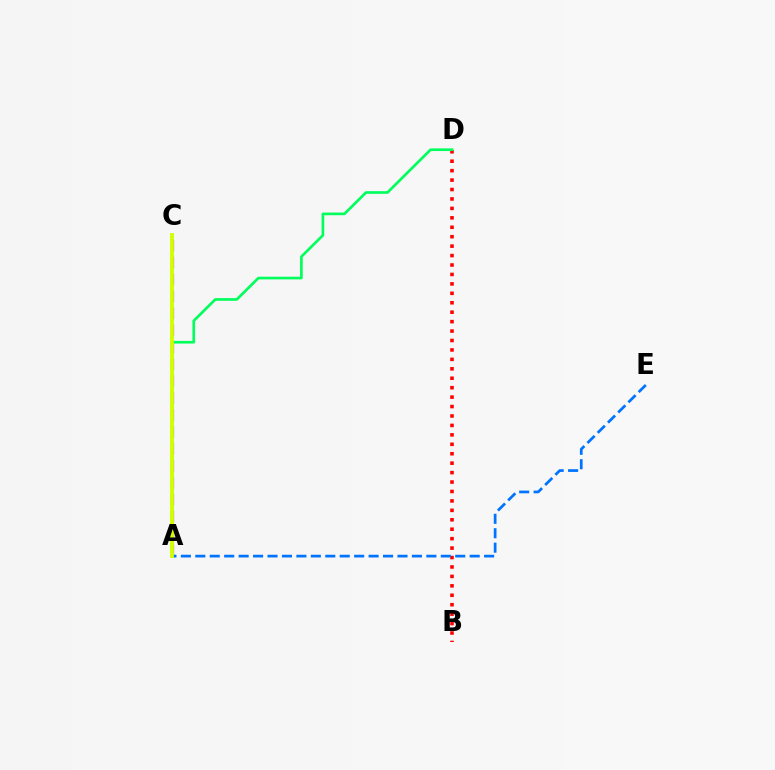{('B', 'D'): [{'color': '#ff0000', 'line_style': 'dotted', 'thickness': 2.56}], ('A', 'C'): [{'color': '#b900ff', 'line_style': 'dashed', 'thickness': 2.3}, {'color': '#d1ff00', 'line_style': 'solid', 'thickness': 2.77}], ('A', 'D'): [{'color': '#00ff5c', 'line_style': 'solid', 'thickness': 1.93}], ('A', 'E'): [{'color': '#0074ff', 'line_style': 'dashed', 'thickness': 1.96}]}